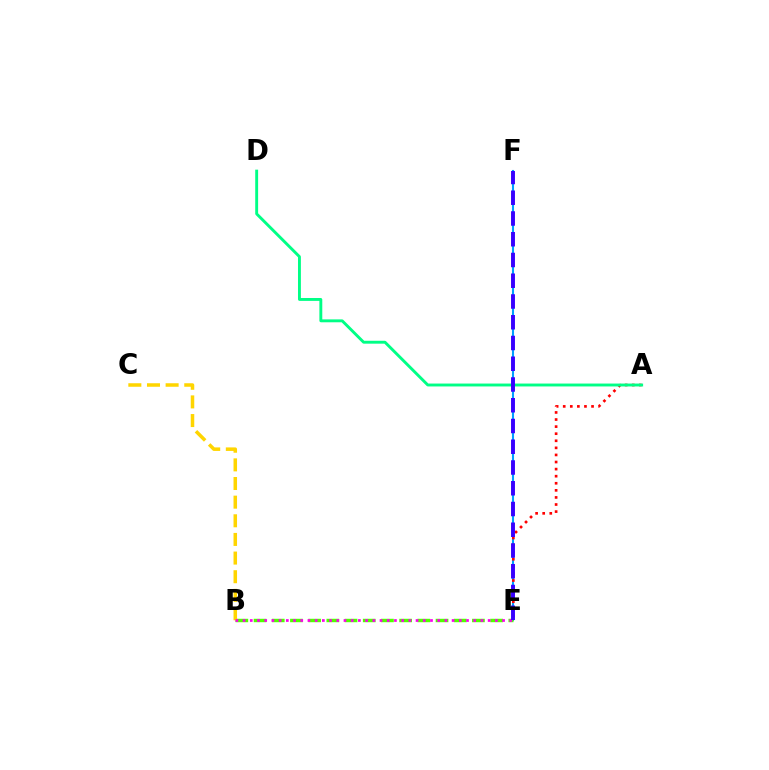{('E', 'F'): [{'color': '#009eff', 'line_style': 'solid', 'thickness': 1.5}, {'color': '#3700ff', 'line_style': 'dashed', 'thickness': 2.82}], ('B', 'E'): [{'color': '#4fff00', 'line_style': 'dashed', 'thickness': 2.47}, {'color': '#ff00ed', 'line_style': 'dotted', 'thickness': 1.96}], ('B', 'C'): [{'color': '#ffd500', 'line_style': 'dashed', 'thickness': 2.53}], ('A', 'E'): [{'color': '#ff0000', 'line_style': 'dotted', 'thickness': 1.92}], ('A', 'D'): [{'color': '#00ff86', 'line_style': 'solid', 'thickness': 2.09}]}